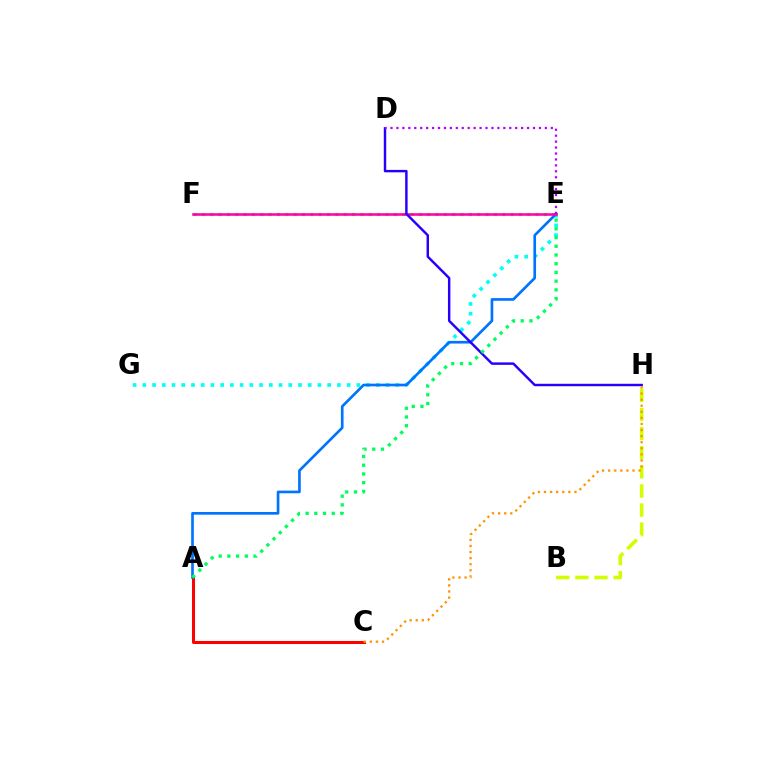{('E', 'F'): [{'color': '#3dff00', 'line_style': 'dotted', 'thickness': 2.27}, {'color': '#ff00ac', 'line_style': 'solid', 'thickness': 1.84}], ('E', 'G'): [{'color': '#00fff6', 'line_style': 'dotted', 'thickness': 2.64}], ('A', 'C'): [{'color': '#ff0000', 'line_style': 'solid', 'thickness': 2.18}], ('A', 'E'): [{'color': '#0074ff', 'line_style': 'solid', 'thickness': 1.92}, {'color': '#00ff5c', 'line_style': 'dotted', 'thickness': 2.37}], ('D', 'H'): [{'color': '#2500ff', 'line_style': 'solid', 'thickness': 1.75}], ('B', 'H'): [{'color': '#d1ff00', 'line_style': 'dashed', 'thickness': 2.6}], ('D', 'E'): [{'color': '#b900ff', 'line_style': 'dotted', 'thickness': 1.61}], ('C', 'H'): [{'color': '#ff9400', 'line_style': 'dotted', 'thickness': 1.65}]}